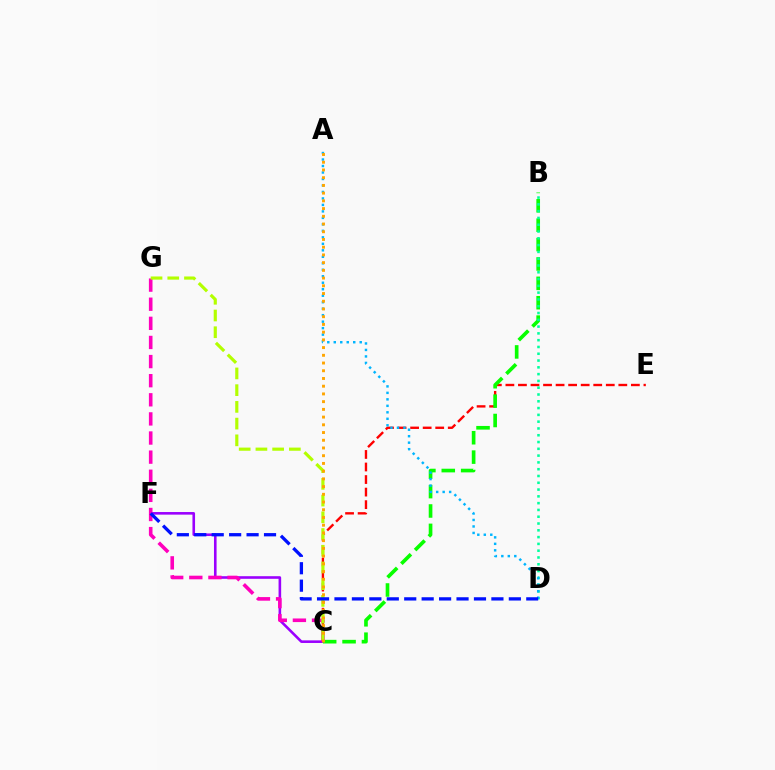{('C', 'E'): [{'color': '#ff0000', 'line_style': 'dashed', 'thickness': 1.7}], ('C', 'F'): [{'color': '#9b00ff', 'line_style': 'solid', 'thickness': 1.87}], ('B', 'C'): [{'color': '#08ff00', 'line_style': 'dashed', 'thickness': 2.63}], ('B', 'D'): [{'color': '#00ff9d', 'line_style': 'dotted', 'thickness': 1.84}], ('A', 'D'): [{'color': '#00b5ff', 'line_style': 'dotted', 'thickness': 1.76}], ('C', 'G'): [{'color': '#ff00bd', 'line_style': 'dashed', 'thickness': 2.6}, {'color': '#b3ff00', 'line_style': 'dashed', 'thickness': 2.27}], ('D', 'F'): [{'color': '#0010ff', 'line_style': 'dashed', 'thickness': 2.37}], ('A', 'C'): [{'color': '#ffa500', 'line_style': 'dotted', 'thickness': 2.1}]}